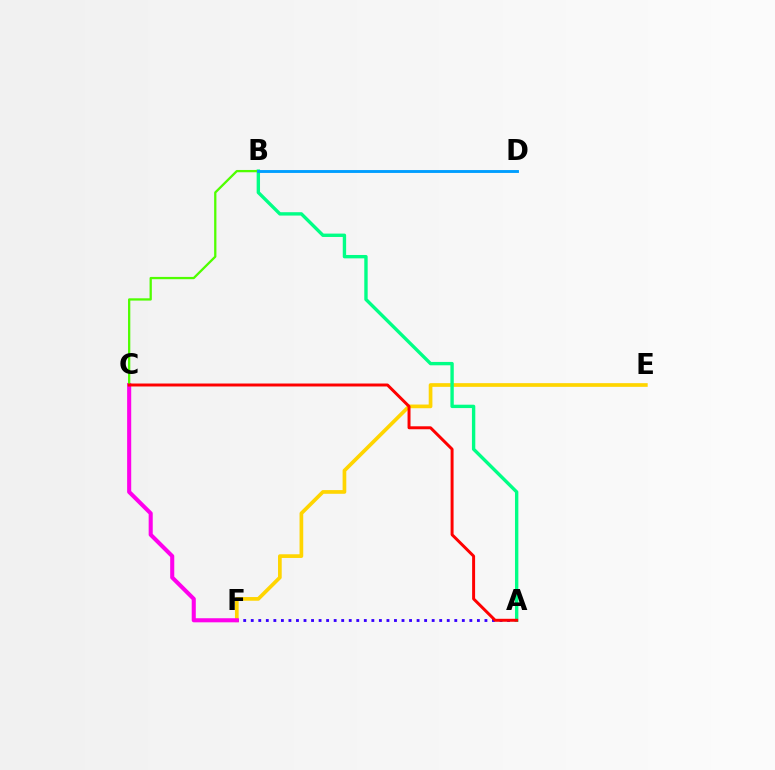{('E', 'F'): [{'color': '#ffd500', 'line_style': 'solid', 'thickness': 2.66}], ('A', 'F'): [{'color': '#3700ff', 'line_style': 'dotted', 'thickness': 2.05}], ('A', 'B'): [{'color': '#00ff86', 'line_style': 'solid', 'thickness': 2.43}], ('C', 'F'): [{'color': '#ff00ed', 'line_style': 'solid', 'thickness': 2.94}], ('B', 'C'): [{'color': '#4fff00', 'line_style': 'solid', 'thickness': 1.64}], ('A', 'C'): [{'color': '#ff0000', 'line_style': 'solid', 'thickness': 2.13}], ('B', 'D'): [{'color': '#009eff', 'line_style': 'solid', 'thickness': 2.08}]}